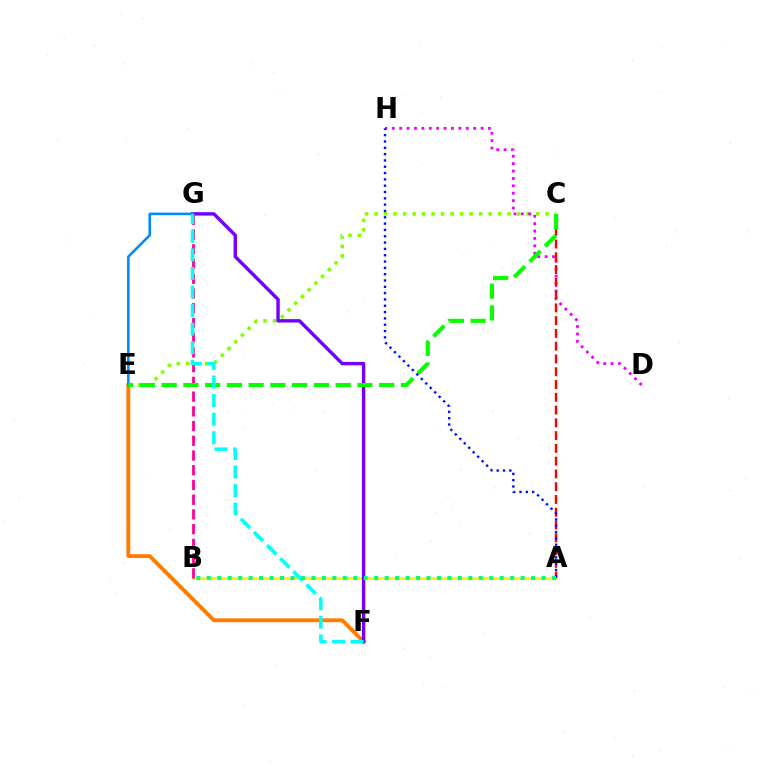{('A', 'B'): [{'color': '#fcf500', 'line_style': 'solid', 'thickness': 2.01}, {'color': '#00ff74', 'line_style': 'dotted', 'thickness': 2.84}], ('C', 'E'): [{'color': '#84ff00', 'line_style': 'dotted', 'thickness': 2.58}, {'color': '#08ff00', 'line_style': 'dashed', 'thickness': 2.96}], ('E', 'F'): [{'color': '#ff7c00', 'line_style': 'solid', 'thickness': 2.78}], ('F', 'G'): [{'color': '#7200ff', 'line_style': 'solid', 'thickness': 2.45}, {'color': '#00fff6', 'line_style': 'dashed', 'thickness': 2.52}], ('E', 'G'): [{'color': '#008cff', 'line_style': 'solid', 'thickness': 1.87}], ('D', 'H'): [{'color': '#ee00ff', 'line_style': 'dotted', 'thickness': 2.01}], ('B', 'G'): [{'color': '#ff0094', 'line_style': 'dashed', 'thickness': 2.0}], ('A', 'C'): [{'color': '#ff0000', 'line_style': 'dashed', 'thickness': 1.74}], ('A', 'H'): [{'color': '#0010ff', 'line_style': 'dotted', 'thickness': 1.72}]}